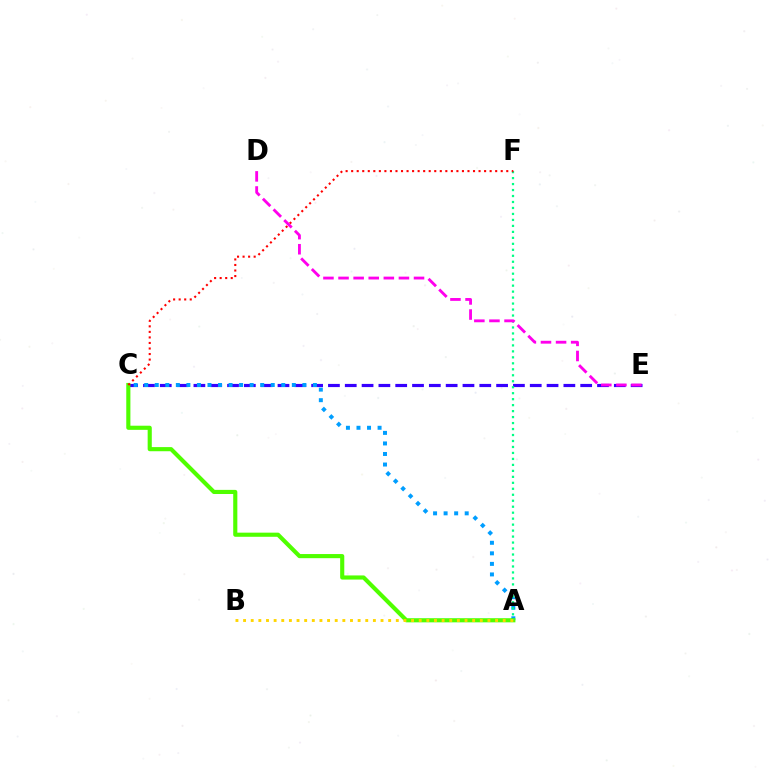{('C', 'E'): [{'color': '#3700ff', 'line_style': 'dashed', 'thickness': 2.28}], ('A', 'C'): [{'color': '#009eff', 'line_style': 'dotted', 'thickness': 2.86}, {'color': '#4fff00', 'line_style': 'solid', 'thickness': 2.97}], ('A', 'F'): [{'color': '#00ff86', 'line_style': 'dotted', 'thickness': 1.62}], ('C', 'F'): [{'color': '#ff0000', 'line_style': 'dotted', 'thickness': 1.5}], ('A', 'B'): [{'color': '#ffd500', 'line_style': 'dotted', 'thickness': 2.07}], ('D', 'E'): [{'color': '#ff00ed', 'line_style': 'dashed', 'thickness': 2.05}]}